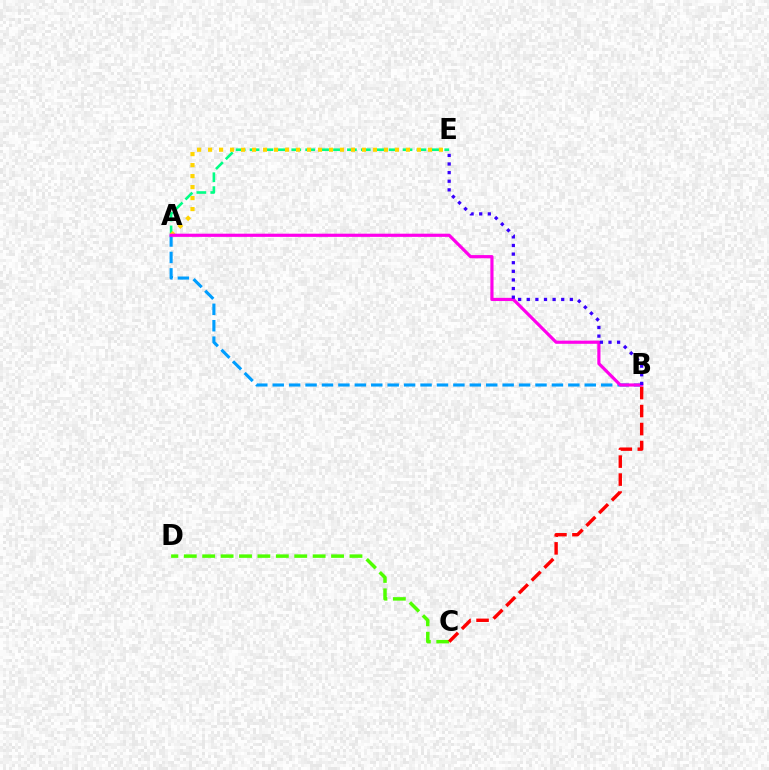{('A', 'B'): [{'color': '#009eff', 'line_style': 'dashed', 'thickness': 2.23}, {'color': '#ff00ed', 'line_style': 'solid', 'thickness': 2.29}], ('A', 'E'): [{'color': '#00ff86', 'line_style': 'dashed', 'thickness': 1.89}, {'color': '#ffd500', 'line_style': 'dotted', 'thickness': 2.99}], ('C', 'D'): [{'color': '#4fff00', 'line_style': 'dashed', 'thickness': 2.5}], ('B', 'C'): [{'color': '#ff0000', 'line_style': 'dashed', 'thickness': 2.44}], ('B', 'E'): [{'color': '#3700ff', 'line_style': 'dotted', 'thickness': 2.34}]}